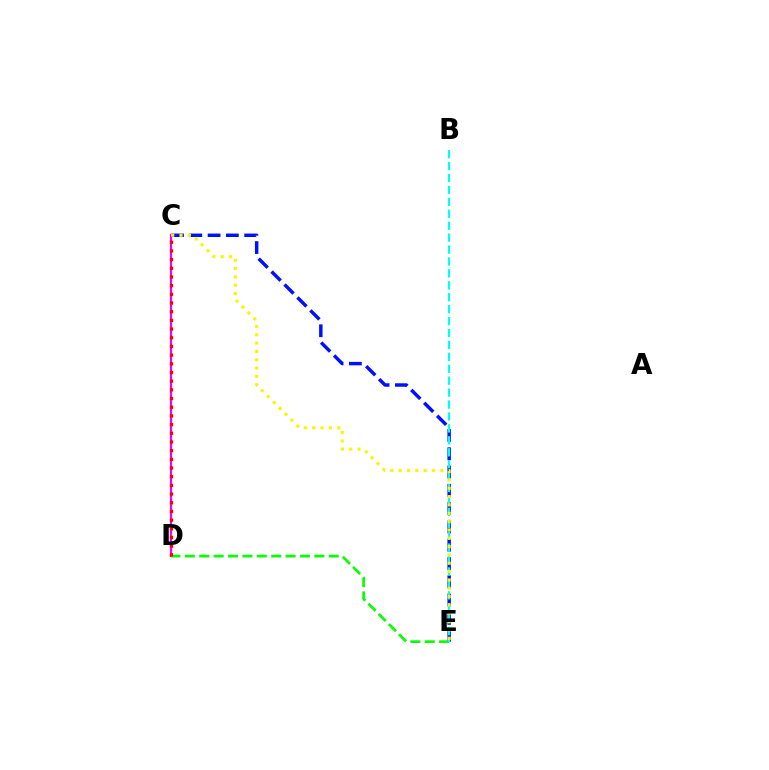{('C', 'D'): [{'color': '#ee00ff', 'line_style': 'solid', 'thickness': 1.59}, {'color': '#ff0000', 'line_style': 'dotted', 'thickness': 2.36}], ('C', 'E'): [{'color': '#0010ff', 'line_style': 'dashed', 'thickness': 2.48}, {'color': '#fcf500', 'line_style': 'dotted', 'thickness': 2.26}], ('D', 'E'): [{'color': '#08ff00', 'line_style': 'dashed', 'thickness': 1.96}], ('B', 'E'): [{'color': '#00fff6', 'line_style': 'dashed', 'thickness': 1.62}]}